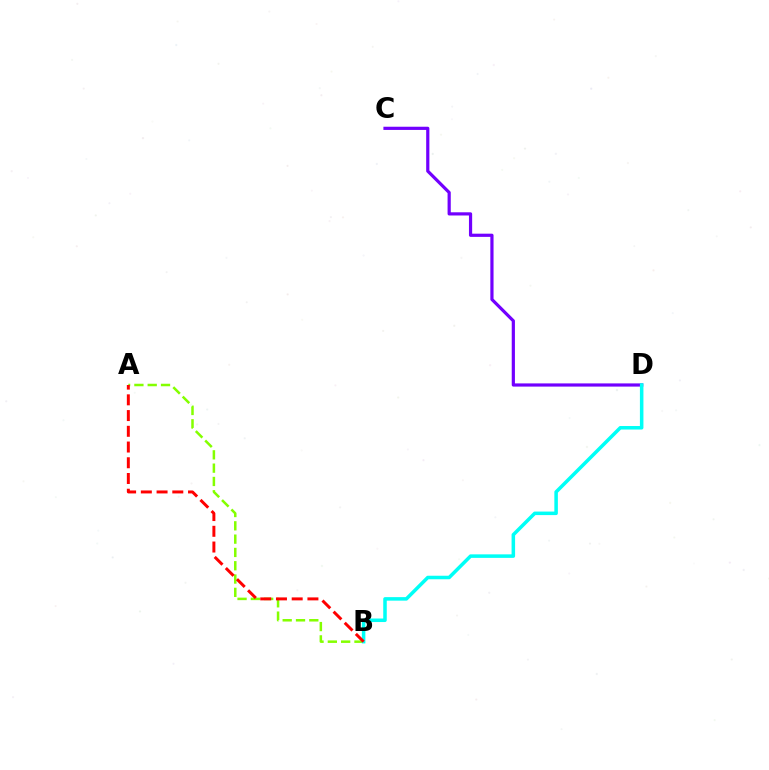{('A', 'B'): [{'color': '#84ff00', 'line_style': 'dashed', 'thickness': 1.81}, {'color': '#ff0000', 'line_style': 'dashed', 'thickness': 2.14}], ('C', 'D'): [{'color': '#7200ff', 'line_style': 'solid', 'thickness': 2.3}], ('B', 'D'): [{'color': '#00fff6', 'line_style': 'solid', 'thickness': 2.54}]}